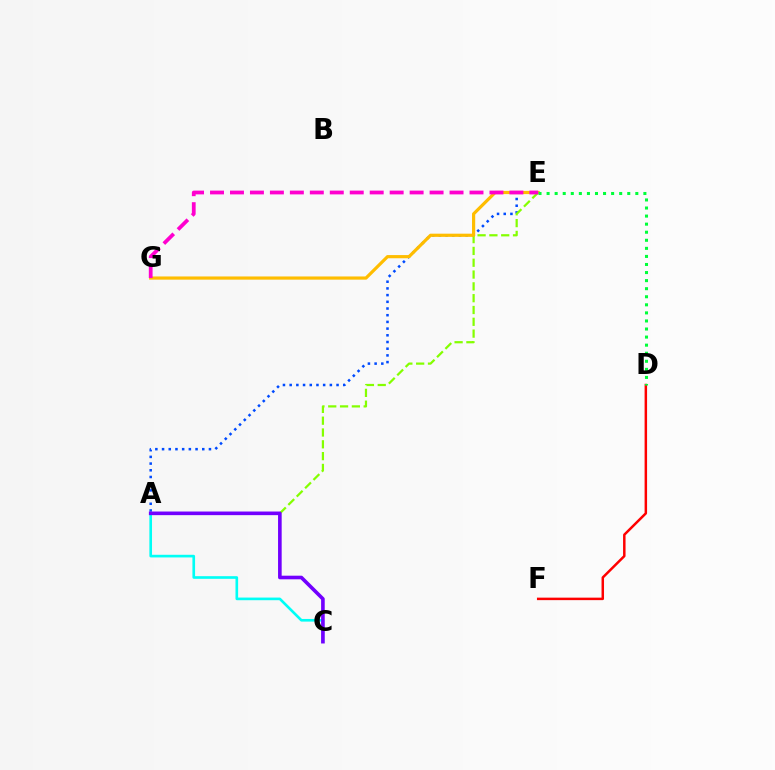{('A', 'E'): [{'color': '#004bff', 'line_style': 'dotted', 'thickness': 1.82}, {'color': '#84ff00', 'line_style': 'dashed', 'thickness': 1.6}], ('D', 'F'): [{'color': '#ff0000', 'line_style': 'solid', 'thickness': 1.79}], ('E', 'G'): [{'color': '#ffbd00', 'line_style': 'solid', 'thickness': 2.29}, {'color': '#ff00cf', 'line_style': 'dashed', 'thickness': 2.71}], ('D', 'E'): [{'color': '#00ff39', 'line_style': 'dotted', 'thickness': 2.19}], ('A', 'C'): [{'color': '#00fff6', 'line_style': 'solid', 'thickness': 1.91}, {'color': '#7200ff', 'line_style': 'solid', 'thickness': 2.61}]}